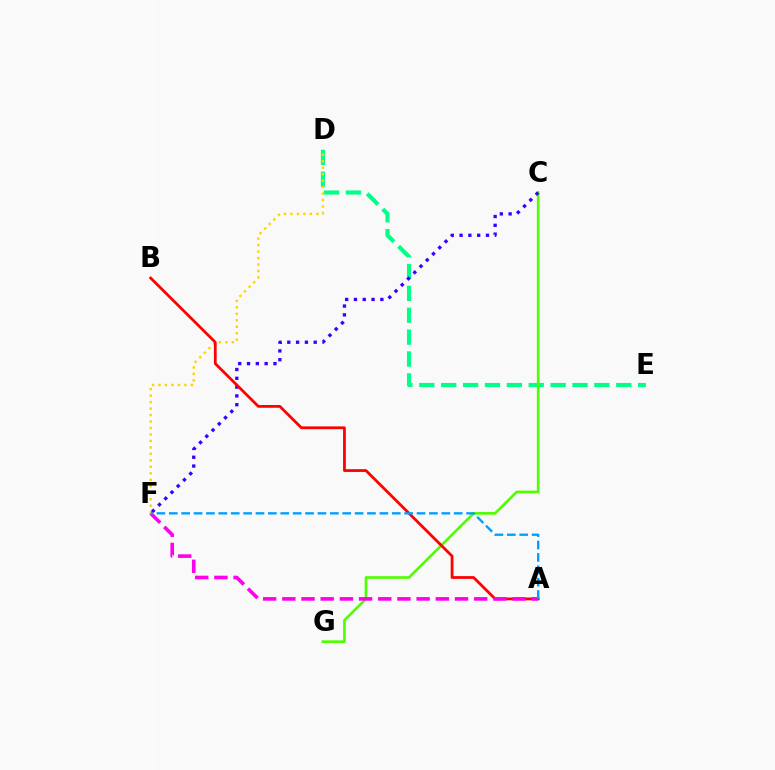{('D', 'E'): [{'color': '#00ff86', 'line_style': 'dashed', 'thickness': 2.97}], ('D', 'F'): [{'color': '#ffd500', 'line_style': 'dotted', 'thickness': 1.76}], ('C', 'G'): [{'color': '#4fff00', 'line_style': 'solid', 'thickness': 1.91}], ('C', 'F'): [{'color': '#3700ff', 'line_style': 'dotted', 'thickness': 2.39}], ('A', 'B'): [{'color': '#ff0000', 'line_style': 'solid', 'thickness': 1.99}], ('A', 'F'): [{'color': '#ff00ed', 'line_style': 'dashed', 'thickness': 2.61}, {'color': '#009eff', 'line_style': 'dashed', 'thickness': 1.68}]}